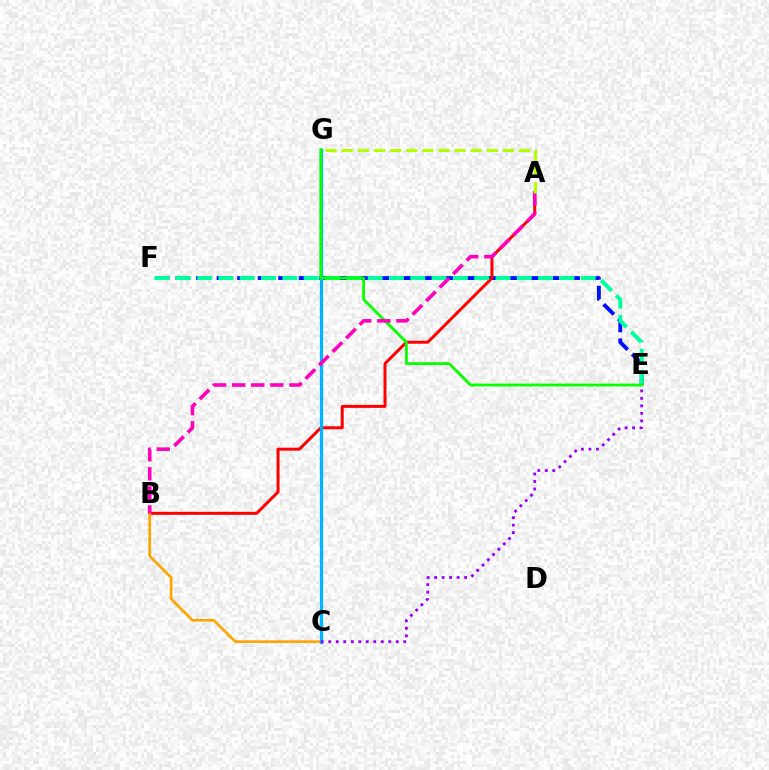{('E', 'F'): [{'color': '#0010ff', 'line_style': 'dashed', 'thickness': 2.79}, {'color': '#00ff9d', 'line_style': 'dashed', 'thickness': 2.9}], ('A', 'B'): [{'color': '#ff0000', 'line_style': 'solid', 'thickness': 2.15}, {'color': '#ff00bd', 'line_style': 'dashed', 'thickness': 2.59}], ('B', 'C'): [{'color': '#ffa500', 'line_style': 'solid', 'thickness': 1.92}], ('C', 'G'): [{'color': '#00b5ff', 'line_style': 'solid', 'thickness': 2.35}], ('E', 'G'): [{'color': '#08ff00', 'line_style': 'solid', 'thickness': 2.04}], ('C', 'E'): [{'color': '#9b00ff', 'line_style': 'dotted', 'thickness': 2.04}], ('A', 'G'): [{'color': '#b3ff00', 'line_style': 'dashed', 'thickness': 2.19}]}